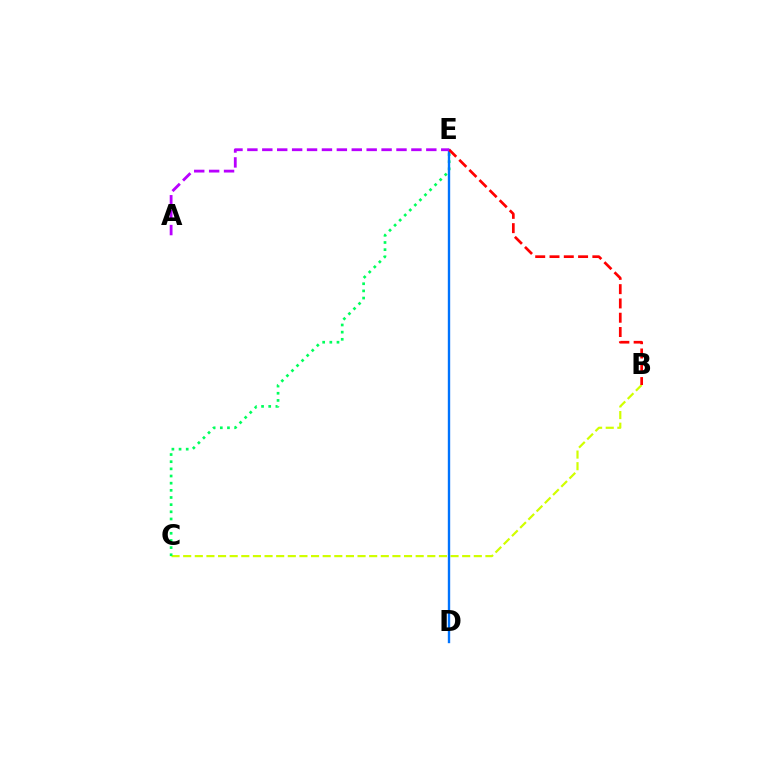{('B', 'C'): [{'color': '#d1ff00', 'line_style': 'dashed', 'thickness': 1.58}], ('C', 'E'): [{'color': '#00ff5c', 'line_style': 'dotted', 'thickness': 1.94}], ('D', 'E'): [{'color': '#0074ff', 'line_style': 'solid', 'thickness': 1.71}], ('B', 'E'): [{'color': '#ff0000', 'line_style': 'dashed', 'thickness': 1.94}], ('A', 'E'): [{'color': '#b900ff', 'line_style': 'dashed', 'thickness': 2.03}]}